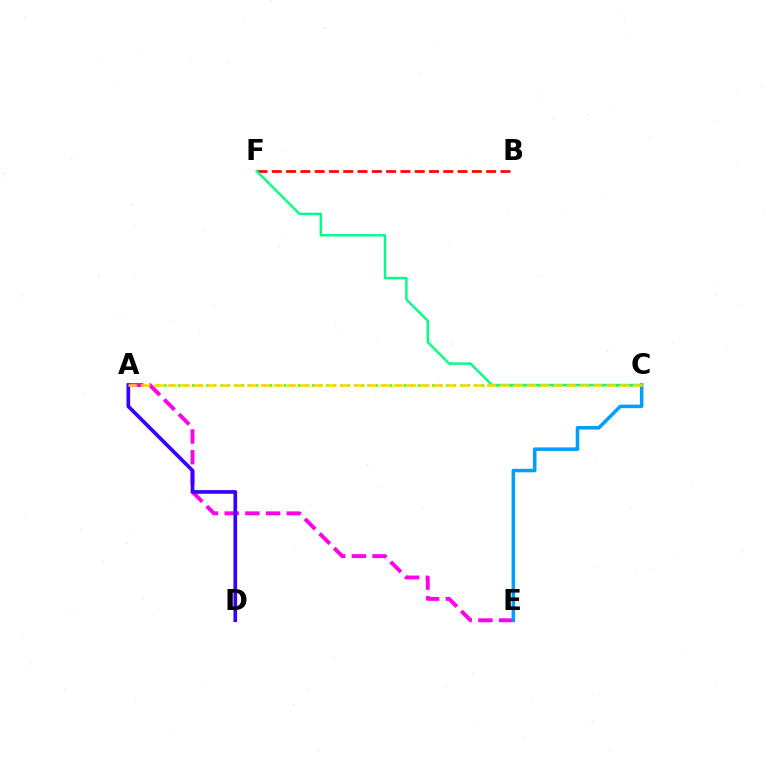{('A', 'C'): [{'color': '#4fff00', 'line_style': 'dotted', 'thickness': 1.92}, {'color': '#ffd500', 'line_style': 'dashed', 'thickness': 1.81}], ('A', 'E'): [{'color': '#ff00ed', 'line_style': 'dashed', 'thickness': 2.81}], ('A', 'D'): [{'color': '#3700ff', 'line_style': 'solid', 'thickness': 2.65}], ('C', 'E'): [{'color': '#009eff', 'line_style': 'solid', 'thickness': 2.54}], ('B', 'F'): [{'color': '#ff0000', 'line_style': 'dashed', 'thickness': 1.94}], ('C', 'F'): [{'color': '#00ff86', 'line_style': 'solid', 'thickness': 1.76}]}